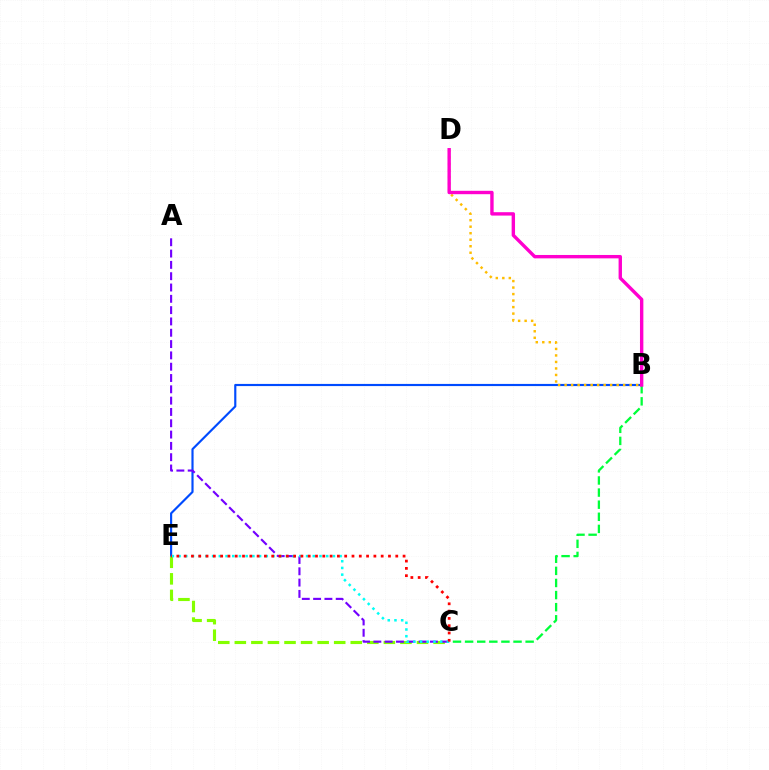{('B', 'C'): [{'color': '#00ff39', 'line_style': 'dashed', 'thickness': 1.64}], ('B', 'E'): [{'color': '#004bff', 'line_style': 'solid', 'thickness': 1.56}], ('C', 'E'): [{'color': '#84ff00', 'line_style': 'dashed', 'thickness': 2.25}, {'color': '#00fff6', 'line_style': 'dotted', 'thickness': 1.82}, {'color': '#ff0000', 'line_style': 'dotted', 'thickness': 1.98}], ('A', 'C'): [{'color': '#7200ff', 'line_style': 'dashed', 'thickness': 1.54}], ('B', 'D'): [{'color': '#ffbd00', 'line_style': 'dotted', 'thickness': 1.77}, {'color': '#ff00cf', 'line_style': 'solid', 'thickness': 2.44}]}